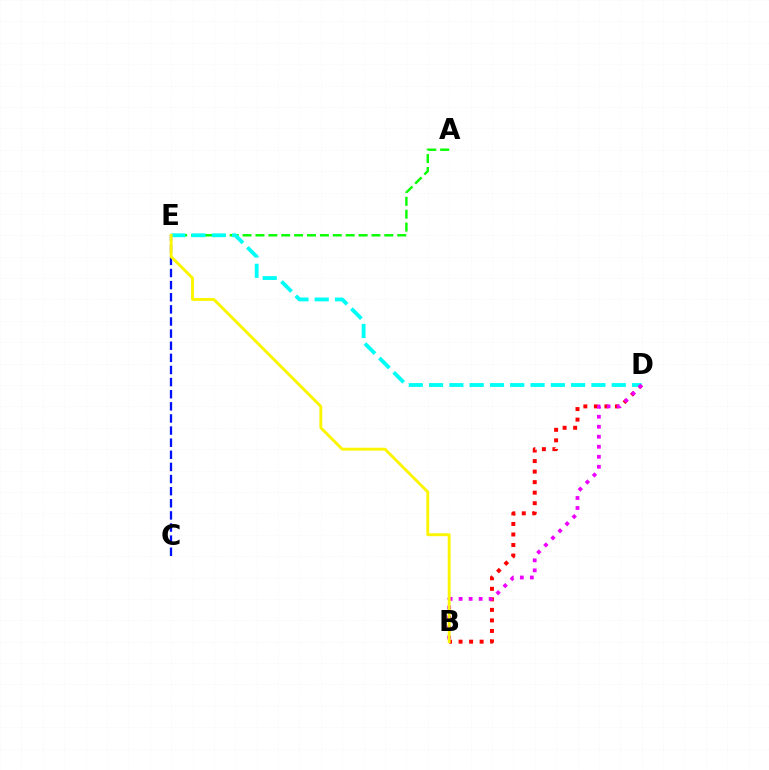{('B', 'D'): [{'color': '#ff0000', 'line_style': 'dotted', 'thickness': 2.86}, {'color': '#ee00ff', 'line_style': 'dotted', 'thickness': 2.72}], ('C', 'E'): [{'color': '#0010ff', 'line_style': 'dashed', 'thickness': 1.65}], ('A', 'E'): [{'color': '#08ff00', 'line_style': 'dashed', 'thickness': 1.75}], ('D', 'E'): [{'color': '#00fff6', 'line_style': 'dashed', 'thickness': 2.76}], ('B', 'E'): [{'color': '#fcf500', 'line_style': 'solid', 'thickness': 2.08}]}